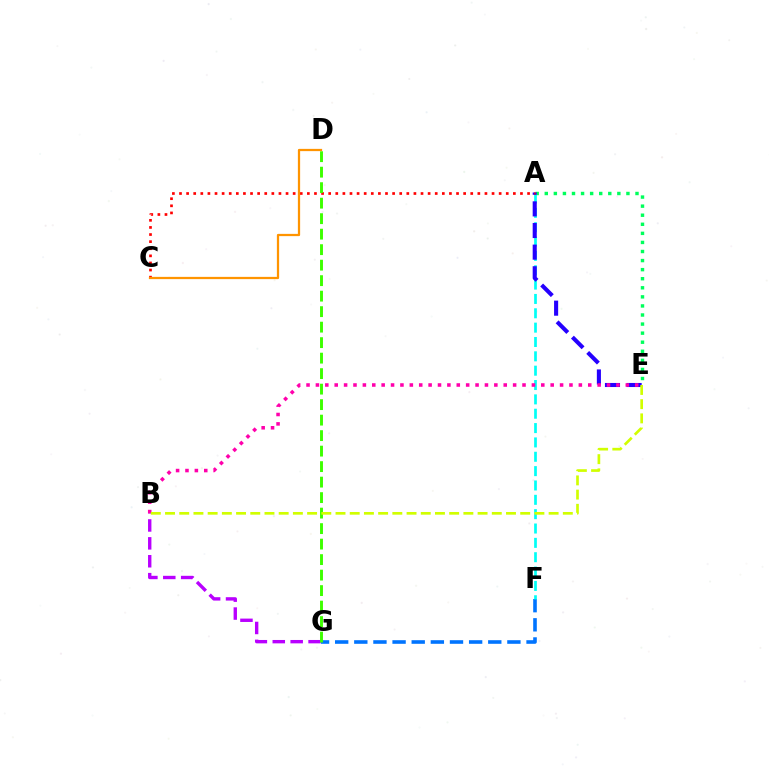{('A', 'E'): [{'color': '#00ff5c', 'line_style': 'dotted', 'thickness': 2.46}, {'color': '#2500ff', 'line_style': 'dashed', 'thickness': 2.94}], ('F', 'G'): [{'color': '#0074ff', 'line_style': 'dashed', 'thickness': 2.6}], ('B', 'G'): [{'color': '#b900ff', 'line_style': 'dashed', 'thickness': 2.43}], ('A', 'F'): [{'color': '#00fff6', 'line_style': 'dashed', 'thickness': 1.95}], ('A', 'C'): [{'color': '#ff0000', 'line_style': 'dotted', 'thickness': 1.93}], ('B', 'E'): [{'color': '#ff00ac', 'line_style': 'dotted', 'thickness': 2.55}, {'color': '#d1ff00', 'line_style': 'dashed', 'thickness': 1.93}], ('D', 'G'): [{'color': '#3dff00', 'line_style': 'dashed', 'thickness': 2.11}], ('C', 'D'): [{'color': '#ff9400', 'line_style': 'solid', 'thickness': 1.62}]}